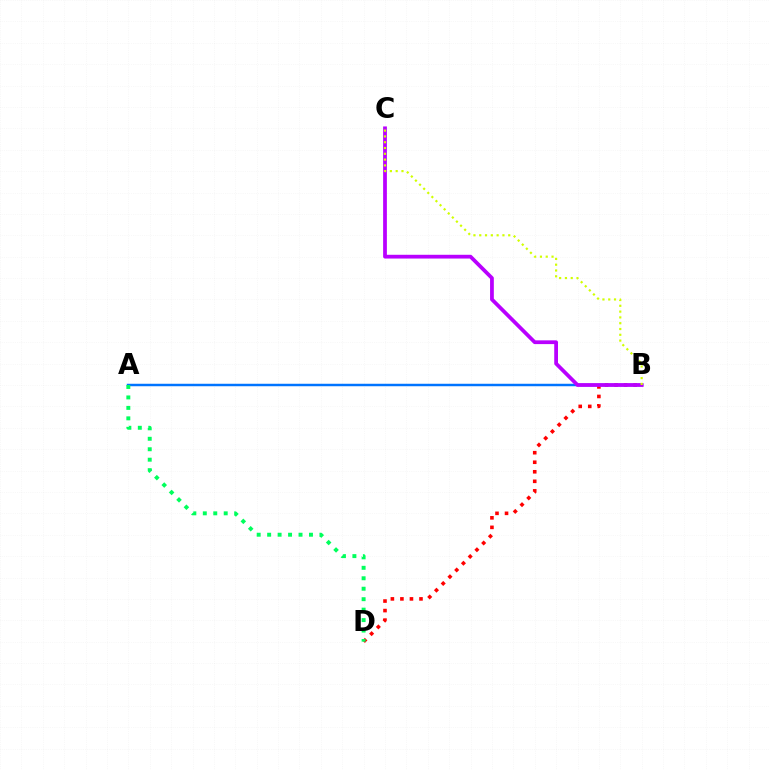{('B', 'D'): [{'color': '#ff0000', 'line_style': 'dotted', 'thickness': 2.59}], ('A', 'B'): [{'color': '#0074ff', 'line_style': 'solid', 'thickness': 1.78}], ('B', 'C'): [{'color': '#b900ff', 'line_style': 'solid', 'thickness': 2.71}, {'color': '#d1ff00', 'line_style': 'dotted', 'thickness': 1.58}], ('A', 'D'): [{'color': '#00ff5c', 'line_style': 'dotted', 'thickness': 2.84}]}